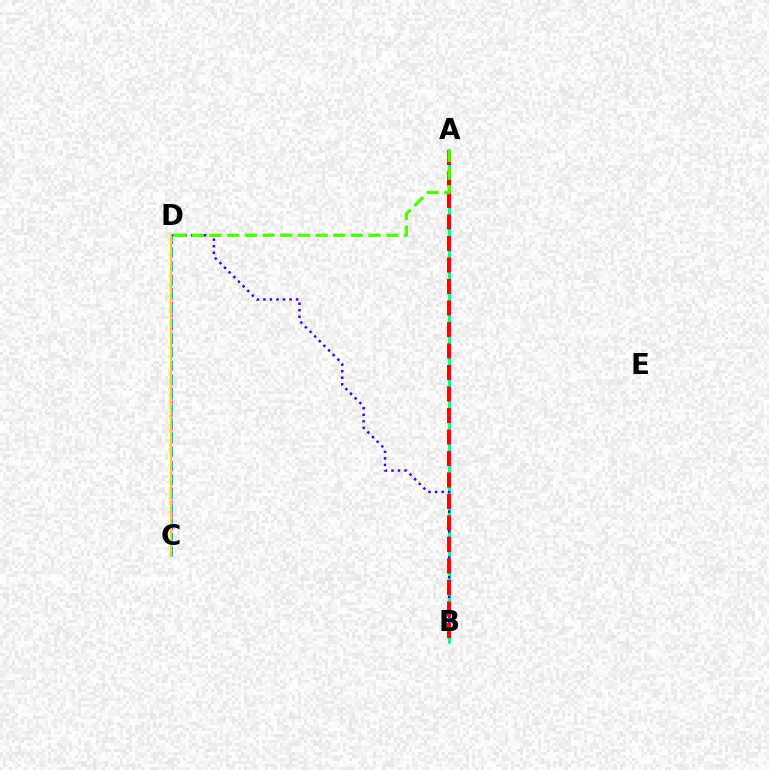{('A', 'B'): [{'color': '#00ff86', 'line_style': 'solid', 'thickness': 1.99}, {'color': '#ff0000', 'line_style': 'dashed', 'thickness': 2.92}], ('B', 'D'): [{'color': '#3700ff', 'line_style': 'dotted', 'thickness': 1.78}], ('C', 'D'): [{'color': '#ff00ed', 'line_style': 'dotted', 'thickness': 1.81}, {'color': '#009eff', 'line_style': 'dashed', 'thickness': 1.94}, {'color': '#ffd500', 'line_style': 'solid', 'thickness': 1.56}], ('A', 'D'): [{'color': '#4fff00', 'line_style': 'dashed', 'thickness': 2.4}]}